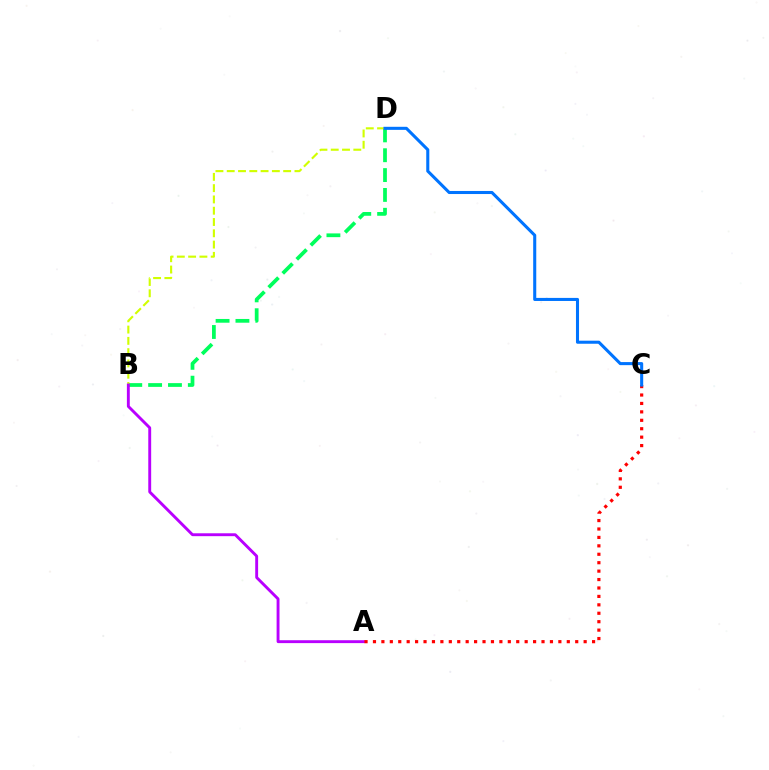{('B', 'D'): [{'color': '#00ff5c', 'line_style': 'dashed', 'thickness': 2.7}, {'color': '#d1ff00', 'line_style': 'dashed', 'thickness': 1.53}], ('A', 'B'): [{'color': '#b900ff', 'line_style': 'solid', 'thickness': 2.08}], ('A', 'C'): [{'color': '#ff0000', 'line_style': 'dotted', 'thickness': 2.29}], ('C', 'D'): [{'color': '#0074ff', 'line_style': 'solid', 'thickness': 2.21}]}